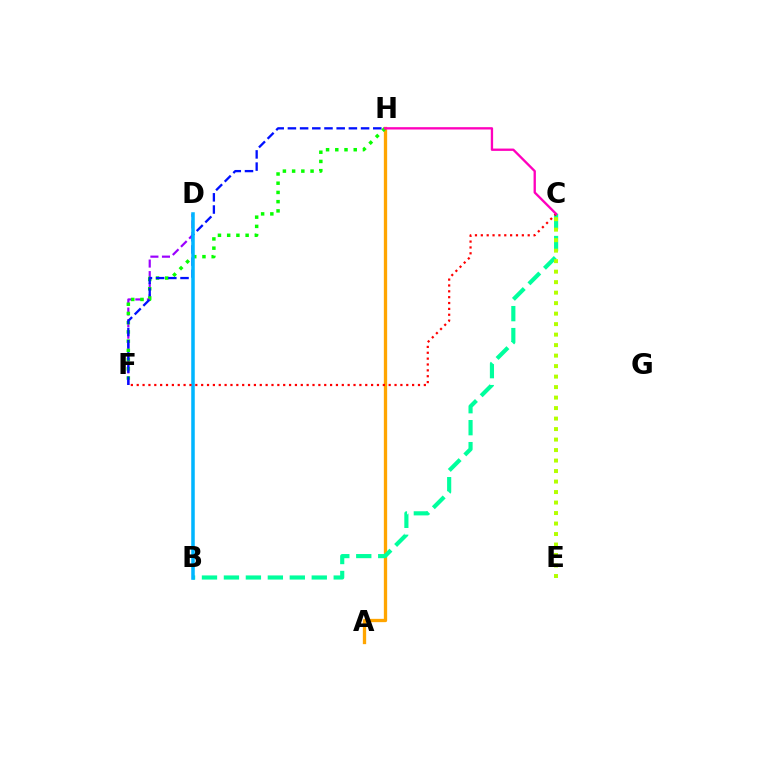{('A', 'H'): [{'color': '#ffa500', 'line_style': 'solid', 'thickness': 2.38}], ('D', 'F'): [{'color': '#9b00ff', 'line_style': 'dashed', 'thickness': 1.57}], ('B', 'C'): [{'color': '#00ff9d', 'line_style': 'dashed', 'thickness': 2.98}], ('F', 'H'): [{'color': '#08ff00', 'line_style': 'dotted', 'thickness': 2.51}, {'color': '#0010ff', 'line_style': 'dashed', 'thickness': 1.66}], ('B', 'D'): [{'color': '#00b5ff', 'line_style': 'solid', 'thickness': 2.54}], ('C', 'E'): [{'color': '#b3ff00', 'line_style': 'dotted', 'thickness': 2.85}], ('C', 'F'): [{'color': '#ff0000', 'line_style': 'dotted', 'thickness': 1.59}], ('C', 'H'): [{'color': '#ff00bd', 'line_style': 'solid', 'thickness': 1.68}]}